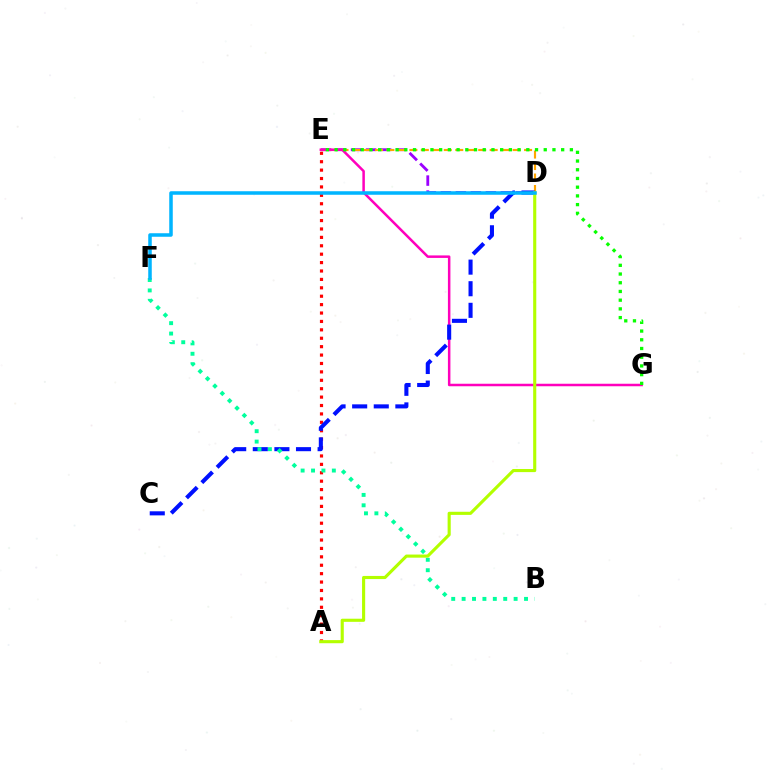{('D', 'E'): [{'color': '#9b00ff', 'line_style': 'dashed', 'thickness': 2.04}, {'color': '#ffa500', 'line_style': 'dashed', 'thickness': 1.56}], ('E', 'G'): [{'color': '#ff00bd', 'line_style': 'solid', 'thickness': 1.8}, {'color': '#08ff00', 'line_style': 'dotted', 'thickness': 2.37}], ('A', 'E'): [{'color': '#ff0000', 'line_style': 'dotted', 'thickness': 2.28}], ('C', 'D'): [{'color': '#0010ff', 'line_style': 'dashed', 'thickness': 2.93}], ('B', 'F'): [{'color': '#00ff9d', 'line_style': 'dotted', 'thickness': 2.83}], ('A', 'D'): [{'color': '#b3ff00', 'line_style': 'solid', 'thickness': 2.24}], ('D', 'F'): [{'color': '#00b5ff', 'line_style': 'solid', 'thickness': 2.54}]}